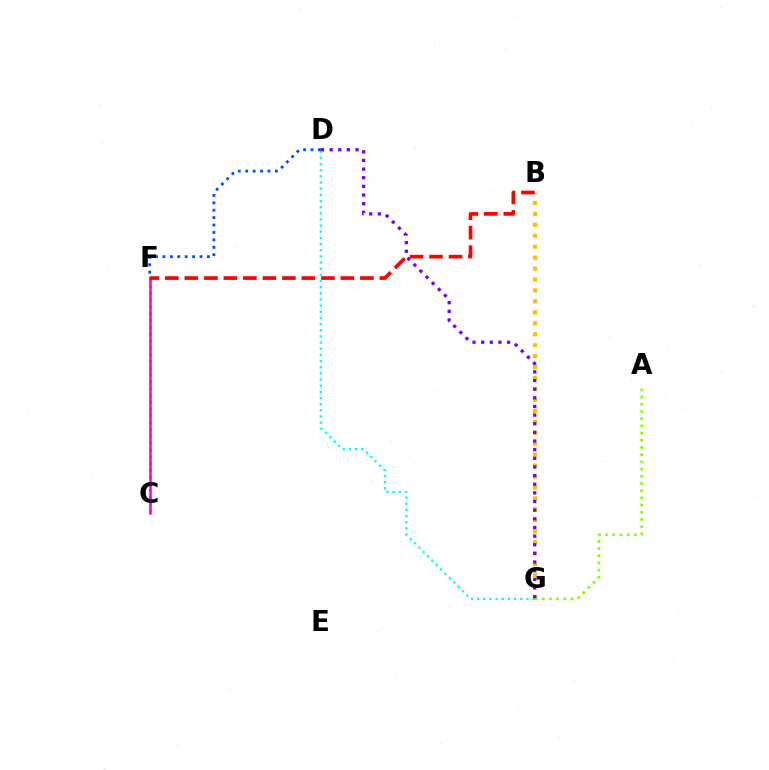{('C', 'F'): [{'color': '#00ff39', 'line_style': 'dotted', 'thickness': 1.85}, {'color': '#ff00cf', 'line_style': 'solid', 'thickness': 1.82}], ('B', 'G'): [{'color': '#ffbd00', 'line_style': 'dotted', 'thickness': 2.97}], ('B', 'F'): [{'color': '#ff0000', 'line_style': 'dashed', 'thickness': 2.65}], ('D', 'G'): [{'color': '#00fff6', 'line_style': 'dotted', 'thickness': 1.67}, {'color': '#7200ff', 'line_style': 'dotted', 'thickness': 2.35}], ('D', 'F'): [{'color': '#004bff', 'line_style': 'dotted', 'thickness': 2.02}], ('A', 'G'): [{'color': '#84ff00', 'line_style': 'dotted', 'thickness': 1.95}]}